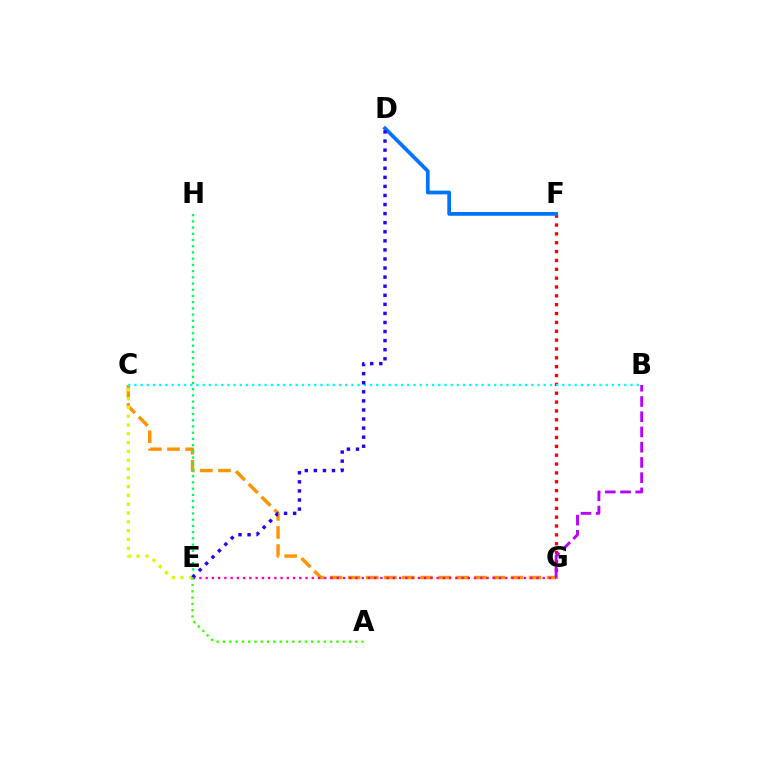{('C', 'G'): [{'color': '#ff9400', 'line_style': 'dashed', 'thickness': 2.46}], ('C', 'E'): [{'color': '#d1ff00', 'line_style': 'dotted', 'thickness': 2.39}], ('F', 'G'): [{'color': '#ff0000', 'line_style': 'dotted', 'thickness': 2.41}], ('B', 'C'): [{'color': '#00fff6', 'line_style': 'dotted', 'thickness': 1.68}], ('D', 'F'): [{'color': '#0074ff', 'line_style': 'solid', 'thickness': 2.7}], ('E', 'H'): [{'color': '#00ff5c', 'line_style': 'dotted', 'thickness': 1.69}], ('E', 'G'): [{'color': '#ff00ac', 'line_style': 'dotted', 'thickness': 1.7}], ('B', 'G'): [{'color': '#b900ff', 'line_style': 'dashed', 'thickness': 2.07}], ('D', 'E'): [{'color': '#2500ff', 'line_style': 'dotted', 'thickness': 2.46}], ('A', 'E'): [{'color': '#3dff00', 'line_style': 'dotted', 'thickness': 1.71}]}